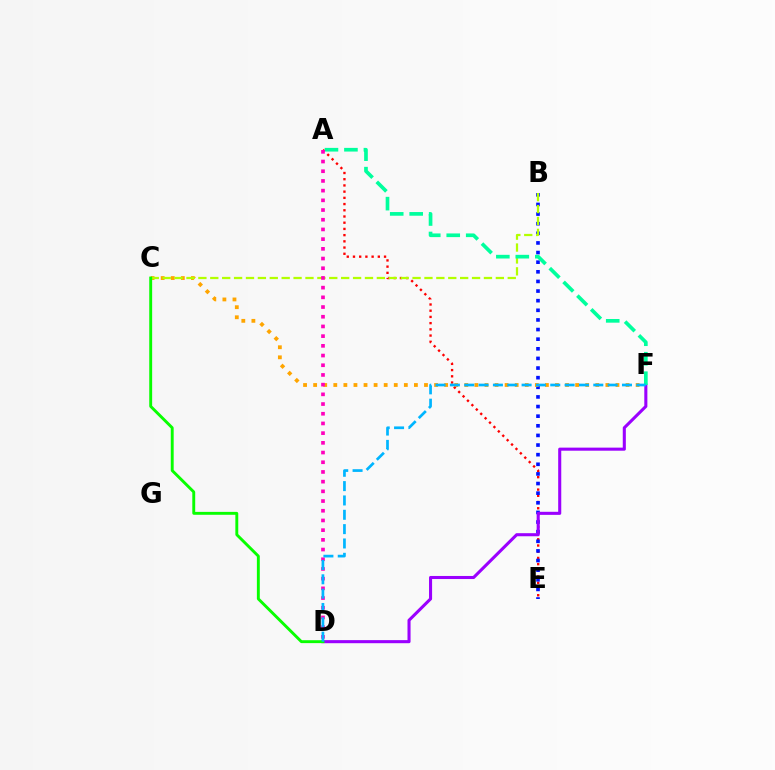{('A', 'E'): [{'color': '#ff0000', 'line_style': 'dotted', 'thickness': 1.69}], ('B', 'E'): [{'color': '#0010ff', 'line_style': 'dotted', 'thickness': 2.61}], ('C', 'F'): [{'color': '#ffa500', 'line_style': 'dotted', 'thickness': 2.74}], ('D', 'F'): [{'color': '#9b00ff', 'line_style': 'solid', 'thickness': 2.21}, {'color': '#00b5ff', 'line_style': 'dashed', 'thickness': 1.95}], ('B', 'C'): [{'color': '#b3ff00', 'line_style': 'dashed', 'thickness': 1.62}], ('A', 'F'): [{'color': '#00ff9d', 'line_style': 'dashed', 'thickness': 2.65}], ('C', 'D'): [{'color': '#08ff00', 'line_style': 'solid', 'thickness': 2.09}], ('A', 'D'): [{'color': '#ff00bd', 'line_style': 'dotted', 'thickness': 2.64}]}